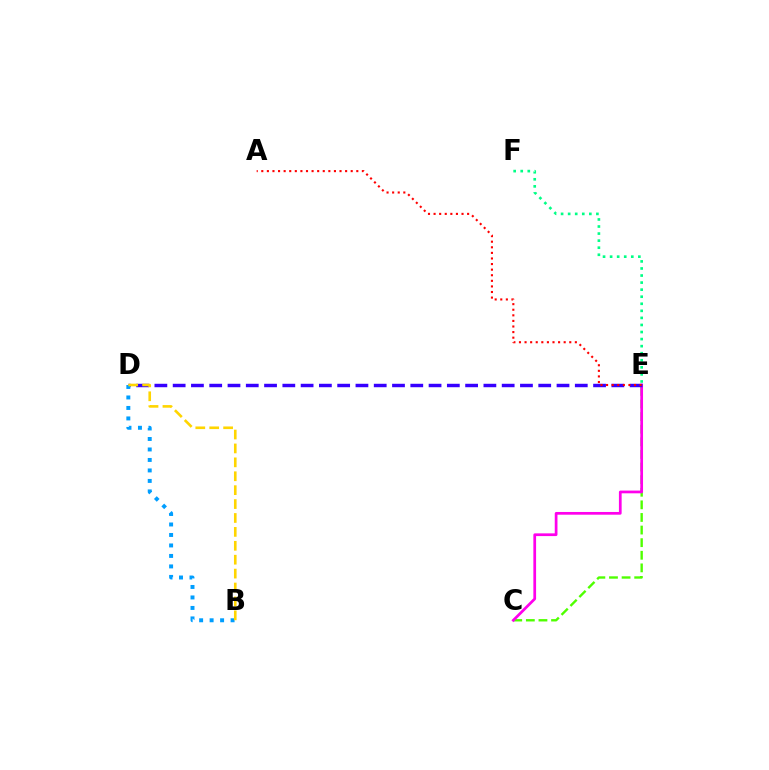{('C', 'E'): [{'color': '#4fff00', 'line_style': 'dashed', 'thickness': 1.71}, {'color': '#ff00ed', 'line_style': 'solid', 'thickness': 1.96}], ('D', 'E'): [{'color': '#3700ff', 'line_style': 'dashed', 'thickness': 2.48}], ('B', 'D'): [{'color': '#009eff', 'line_style': 'dotted', 'thickness': 2.85}, {'color': '#ffd500', 'line_style': 'dashed', 'thickness': 1.89}], ('A', 'E'): [{'color': '#ff0000', 'line_style': 'dotted', 'thickness': 1.52}], ('E', 'F'): [{'color': '#00ff86', 'line_style': 'dotted', 'thickness': 1.92}]}